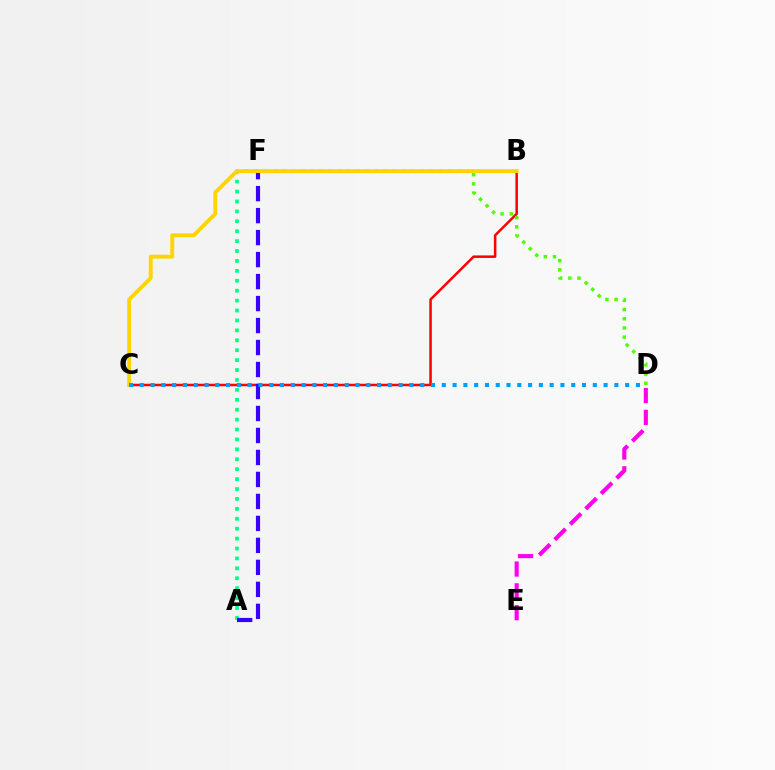{('A', 'F'): [{'color': '#00ff86', 'line_style': 'dotted', 'thickness': 2.69}, {'color': '#3700ff', 'line_style': 'dashed', 'thickness': 2.99}], ('B', 'C'): [{'color': '#ff0000', 'line_style': 'solid', 'thickness': 1.81}, {'color': '#ffd500', 'line_style': 'solid', 'thickness': 2.81}], ('D', 'F'): [{'color': '#4fff00', 'line_style': 'dotted', 'thickness': 2.49}], ('D', 'E'): [{'color': '#ff00ed', 'line_style': 'dashed', 'thickness': 2.96}], ('C', 'D'): [{'color': '#009eff', 'line_style': 'dotted', 'thickness': 2.93}]}